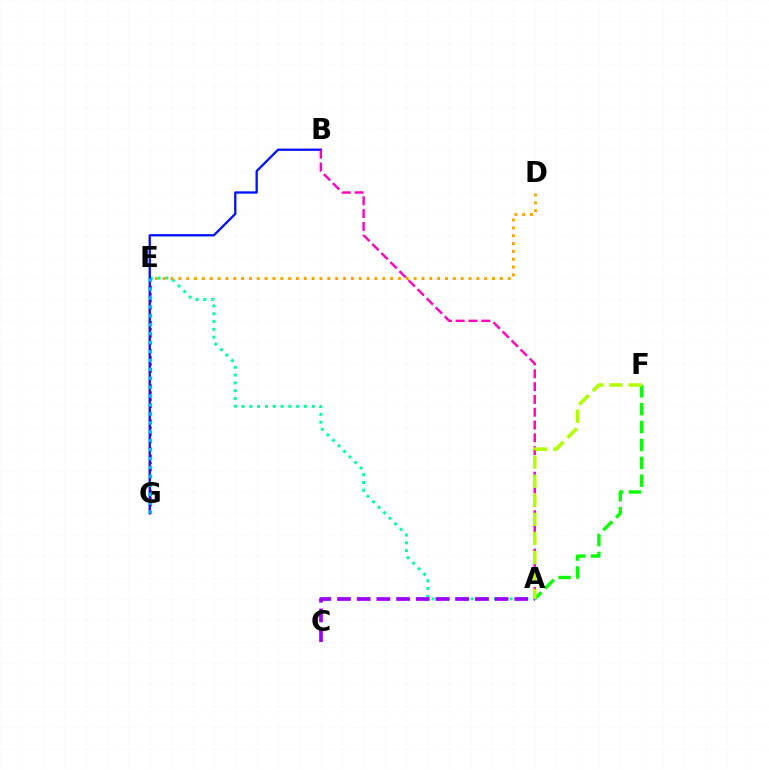{('A', 'E'): [{'color': '#00ff9d', 'line_style': 'dotted', 'thickness': 2.12}], ('E', 'G'): [{'color': '#ff0000', 'line_style': 'dotted', 'thickness': 1.91}, {'color': '#00b5ff', 'line_style': 'dotted', 'thickness': 2.42}], ('B', 'G'): [{'color': '#0010ff', 'line_style': 'solid', 'thickness': 1.65}], ('A', 'B'): [{'color': '#ff00bd', 'line_style': 'dashed', 'thickness': 1.74}], ('D', 'E'): [{'color': '#ffa500', 'line_style': 'dotted', 'thickness': 2.13}], ('A', 'F'): [{'color': '#08ff00', 'line_style': 'dashed', 'thickness': 2.43}, {'color': '#b3ff00', 'line_style': 'dashed', 'thickness': 2.59}], ('A', 'C'): [{'color': '#9b00ff', 'line_style': 'dashed', 'thickness': 2.68}]}